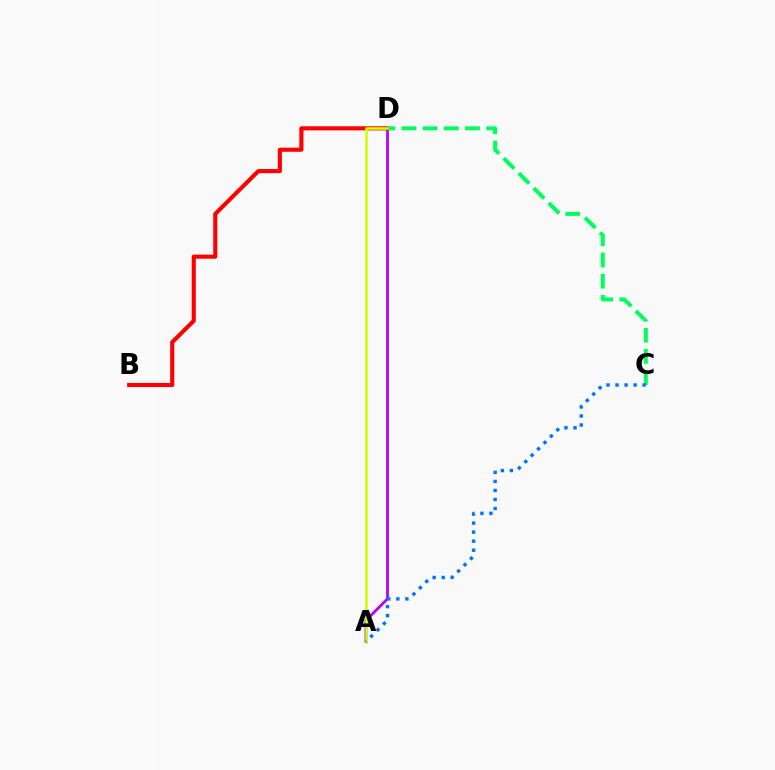{('A', 'D'): [{'color': '#b900ff', 'line_style': 'solid', 'thickness': 2.02}, {'color': '#d1ff00', 'line_style': 'solid', 'thickness': 1.85}], ('B', 'D'): [{'color': '#ff0000', 'line_style': 'solid', 'thickness': 2.96}], ('C', 'D'): [{'color': '#00ff5c', 'line_style': 'dashed', 'thickness': 2.87}], ('A', 'C'): [{'color': '#0074ff', 'line_style': 'dotted', 'thickness': 2.45}]}